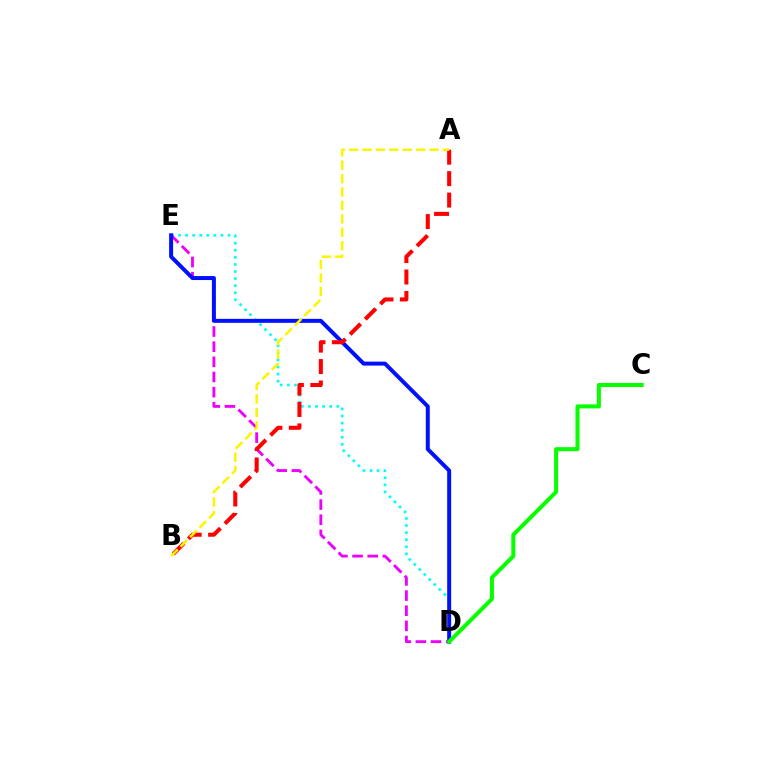{('D', 'E'): [{'color': '#00fff6', 'line_style': 'dotted', 'thickness': 1.92}, {'color': '#ee00ff', 'line_style': 'dashed', 'thickness': 2.06}, {'color': '#0010ff', 'line_style': 'solid', 'thickness': 2.86}], ('A', 'B'): [{'color': '#ff0000', 'line_style': 'dashed', 'thickness': 2.91}, {'color': '#fcf500', 'line_style': 'dashed', 'thickness': 1.82}], ('C', 'D'): [{'color': '#08ff00', 'line_style': 'solid', 'thickness': 2.91}]}